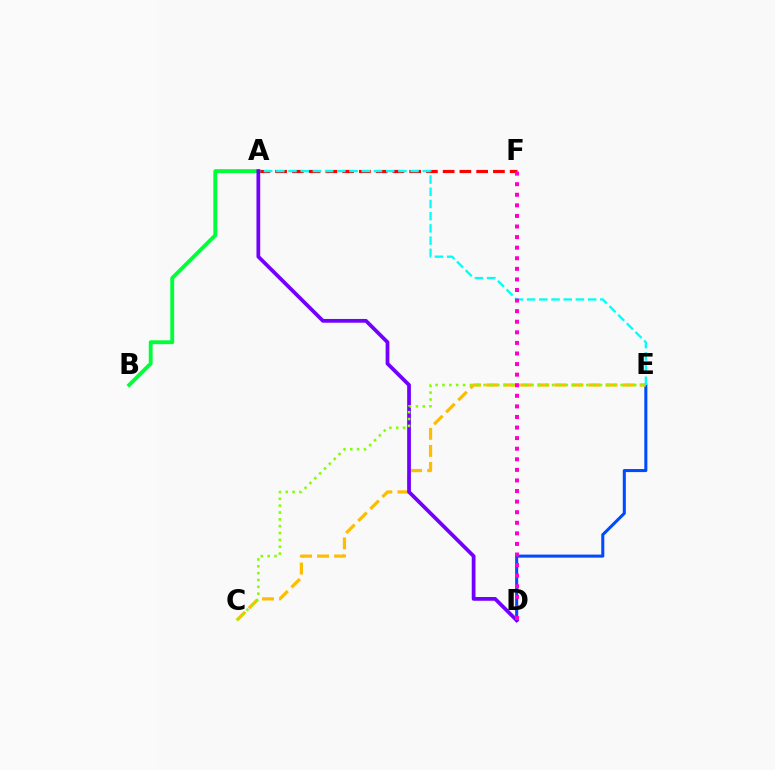{('A', 'F'): [{'color': '#ff0000', 'line_style': 'dashed', 'thickness': 2.28}], ('A', 'B'): [{'color': '#00ff39', 'line_style': 'solid', 'thickness': 2.78}], ('D', 'E'): [{'color': '#004bff', 'line_style': 'solid', 'thickness': 2.2}], ('C', 'E'): [{'color': '#ffbd00', 'line_style': 'dashed', 'thickness': 2.32}, {'color': '#84ff00', 'line_style': 'dotted', 'thickness': 1.86}], ('A', 'E'): [{'color': '#00fff6', 'line_style': 'dashed', 'thickness': 1.66}], ('A', 'D'): [{'color': '#7200ff', 'line_style': 'solid', 'thickness': 2.7}], ('D', 'F'): [{'color': '#ff00cf', 'line_style': 'dotted', 'thickness': 2.87}]}